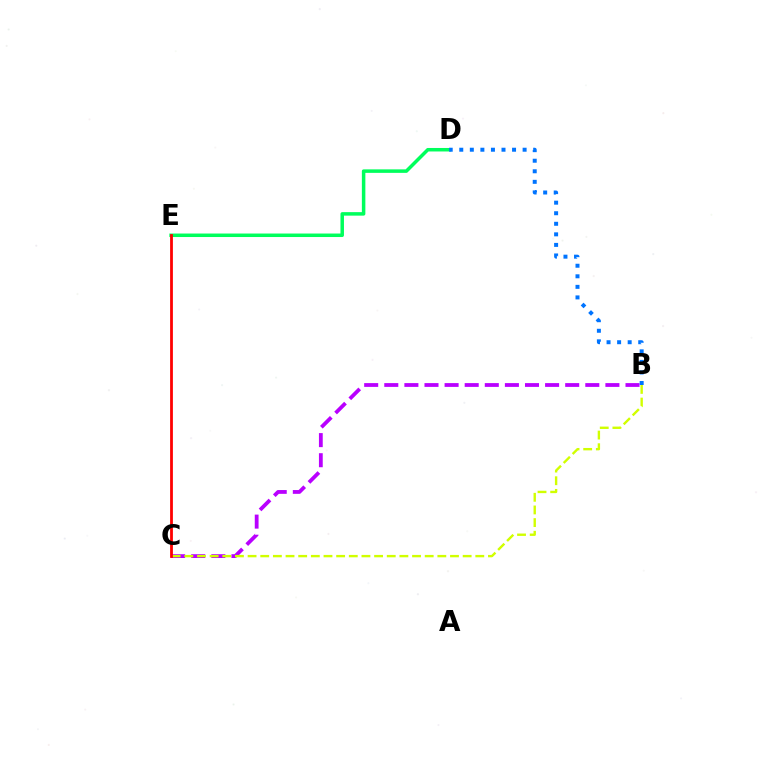{('D', 'E'): [{'color': '#00ff5c', 'line_style': 'solid', 'thickness': 2.52}], ('B', 'C'): [{'color': '#b900ff', 'line_style': 'dashed', 'thickness': 2.73}, {'color': '#d1ff00', 'line_style': 'dashed', 'thickness': 1.72}], ('B', 'D'): [{'color': '#0074ff', 'line_style': 'dotted', 'thickness': 2.87}], ('C', 'E'): [{'color': '#ff0000', 'line_style': 'solid', 'thickness': 2.01}]}